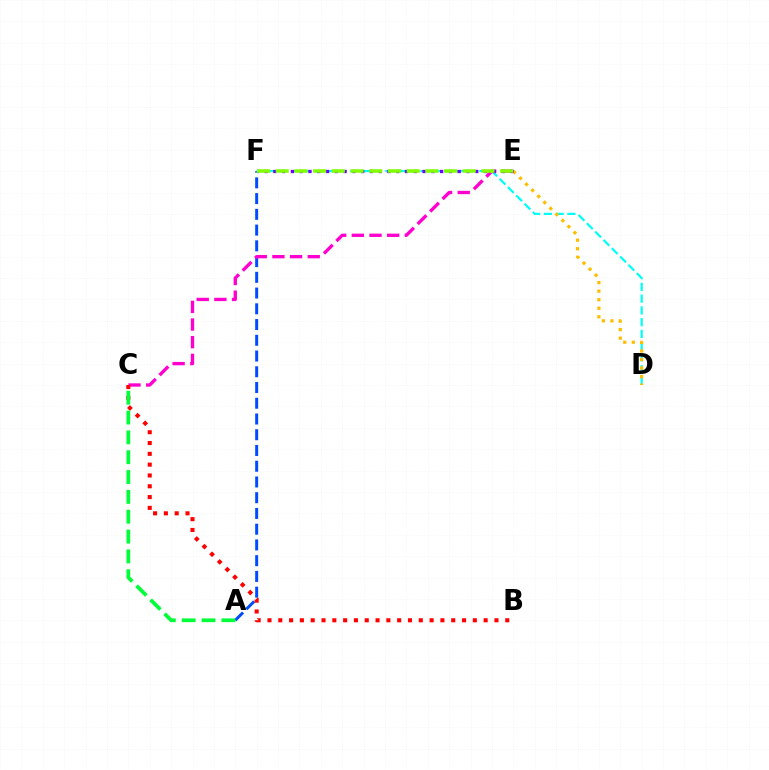{('A', 'F'): [{'color': '#004bff', 'line_style': 'dashed', 'thickness': 2.14}], ('C', 'E'): [{'color': '#ff00cf', 'line_style': 'dashed', 'thickness': 2.4}], ('B', 'C'): [{'color': '#ff0000', 'line_style': 'dotted', 'thickness': 2.94}], ('D', 'F'): [{'color': '#00fff6', 'line_style': 'dashed', 'thickness': 1.6}], ('D', 'E'): [{'color': '#ffbd00', 'line_style': 'dotted', 'thickness': 2.32}], ('E', 'F'): [{'color': '#7200ff', 'line_style': 'dotted', 'thickness': 2.38}, {'color': '#84ff00', 'line_style': 'dashed', 'thickness': 2.54}], ('A', 'C'): [{'color': '#00ff39', 'line_style': 'dashed', 'thickness': 2.69}]}